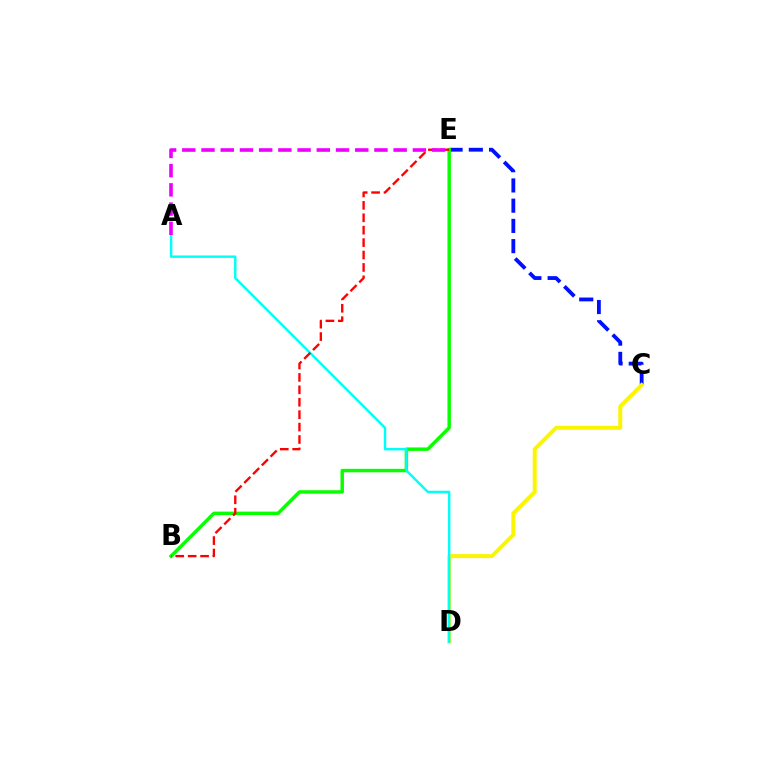{('C', 'E'): [{'color': '#0010ff', 'line_style': 'dashed', 'thickness': 2.75}], ('B', 'E'): [{'color': '#08ff00', 'line_style': 'solid', 'thickness': 2.48}, {'color': '#ff0000', 'line_style': 'dashed', 'thickness': 1.69}], ('C', 'D'): [{'color': '#fcf500', 'line_style': 'solid', 'thickness': 2.86}], ('A', 'D'): [{'color': '#00fff6', 'line_style': 'solid', 'thickness': 1.75}], ('A', 'E'): [{'color': '#ee00ff', 'line_style': 'dashed', 'thickness': 2.61}]}